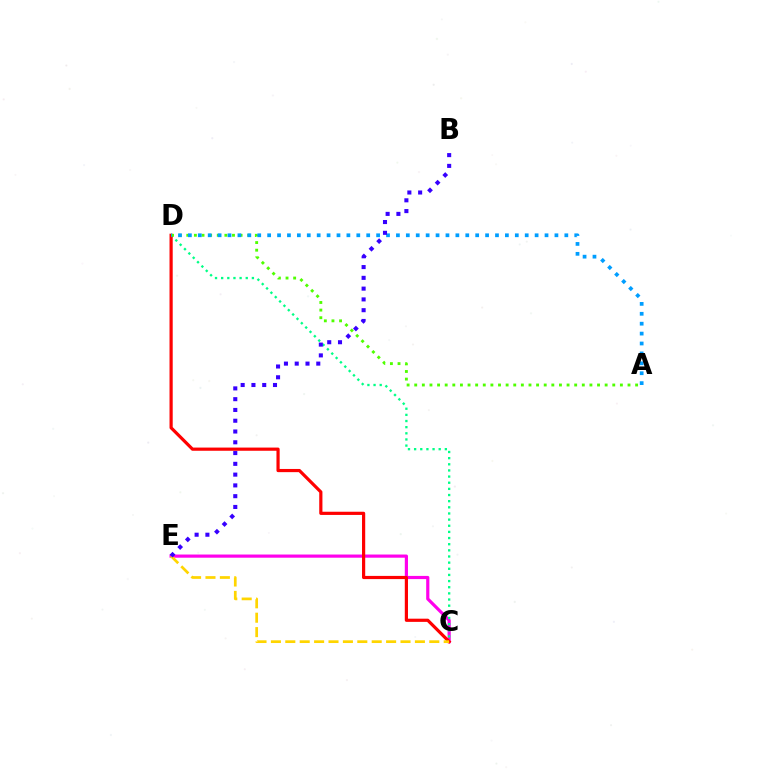{('C', 'E'): [{'color': '#ff00ed', 'line_style': 'solid', 'thickness': 2.29}, {'color': '#ffd500', 'line_style': 'dashed', 'thickness': 1.96}], ('C', 'D'): [{'color': '#00ff86', 'line_style': 'dotted', 'thickness': 1.67}, {'color': '#ff0000', 'line_style': 'solid', 'thickness': 2.3}], ('A', 'D'): [{'color': '#4fff00', 'line_style': 'dotted', 'thickness': 2.07}, {'color': '#009eff', 'line_style': 'dotted', 'thickness': 2.69}], ('B', 'E'): [{'color': '#3700ff', 'line_style': 'dotted', 'thickness': 2.93}]}